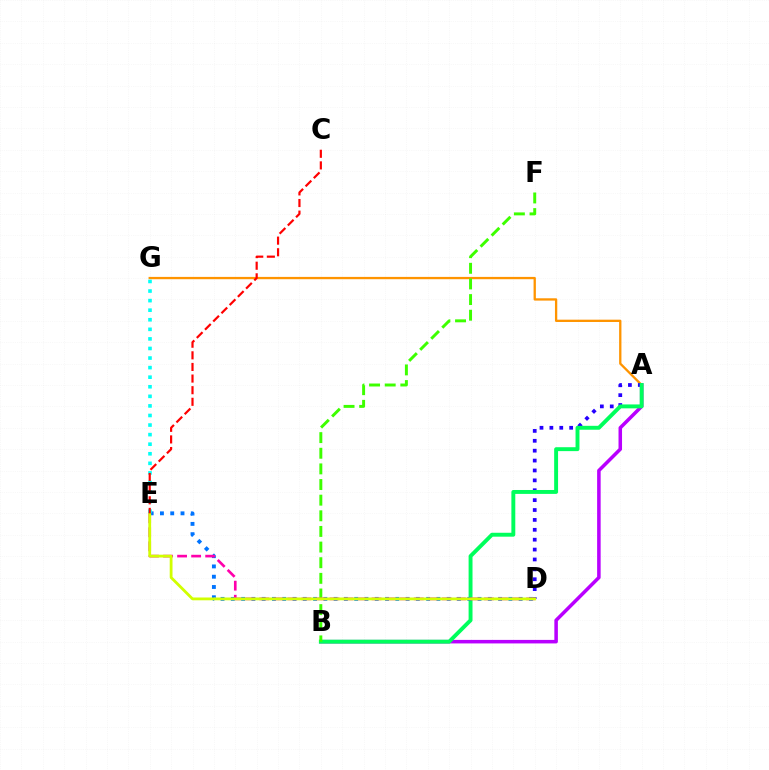{('A', 'G'): [{'color': '#ff9400', 'line_style': 'solid', 'thickness': 1.66}], ('A', 'B'): [{'color': '#b900ff', 'line_style': 'solid', 'thickness': 2.54}, {'color': '#00ff5c', 'line_style': 'solid', 'thickness': 2.82}], ('A', 'D'): [{'color': '#2500ff', 'line_style': 'dotted', 'thickness': 2.69}], ('D', 'E'): [{'color': '#0074ff', 'line_style': 'dotted', 'thickness': 2.79}, {'color': '#ff00ac', 'line_style': 'dashed', 'thickness': 1.91}, {'color': '#d1ff00', 'line_style': 'solid', 'thickness': 2.02}], ('B', 'F'): [{'color': '#3dff00', 'line_style': 'dashed', 'thickness': 2.12}], ('E', 'G'): [{'color': '#00fff6', 'line_style': 'dotted', 'thickness': 2.6}], ('C', 'E'): [{'color': '#ff0000', 'line_style': 'dashed', 'thickness': 1.58}]}